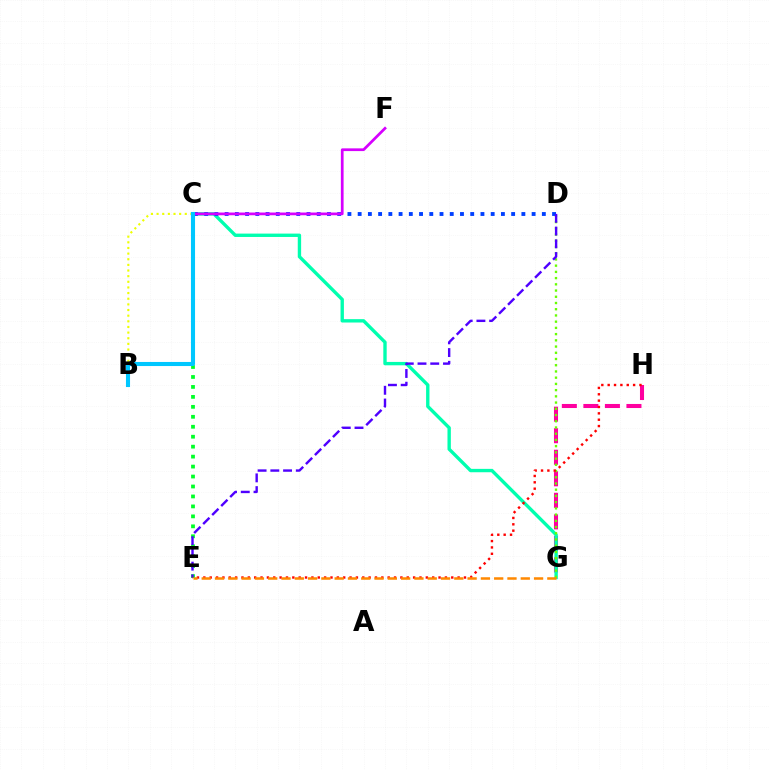{('G', 'H'): [{'color': '#ff00a0', 'line_style': 'dashed', 'thickness': 2.93}], ('C', 'E'): [{'color': '#00ff27', 'line_style': 'dotted', 'thickness': 2.71}], ('C', 'G'): [{'color': '#00ffaf', 'line_style': 'solid', 'thickness': 2.43}], ('D', 'G'): [{'color': '#66ff00', 'line_style': 'dotted', 'thickness': 1.69}], ('C', 'D'): [{'color': '#003fff', 'line_style': 'dotted', 'thickness': 2.78}], ('C', 'F'): [{'color': '#d600ff', 'line_style': 'solid', 'thickness': 1.96}], ('D', 'E'): [{'color': '#4f00ff', 'line_style': 'dashed', 'thickness': 1.73}], ('B', 'C'): [{'color': '#eeff00', 'line_style': 'dotted', 'thickness': 1.53}, {'color': '#00c7ff', 'line_style': 'solid', 'thickness': 2.94}], ('E', 'H'): [{'color': '#ff0000', 'line_style': 'dotted', 'thickness': 1.73}], ('E', 'G'): [{'color': '#ff8800', 'line_style': 'dashed', 'thickness': 1.81}]}